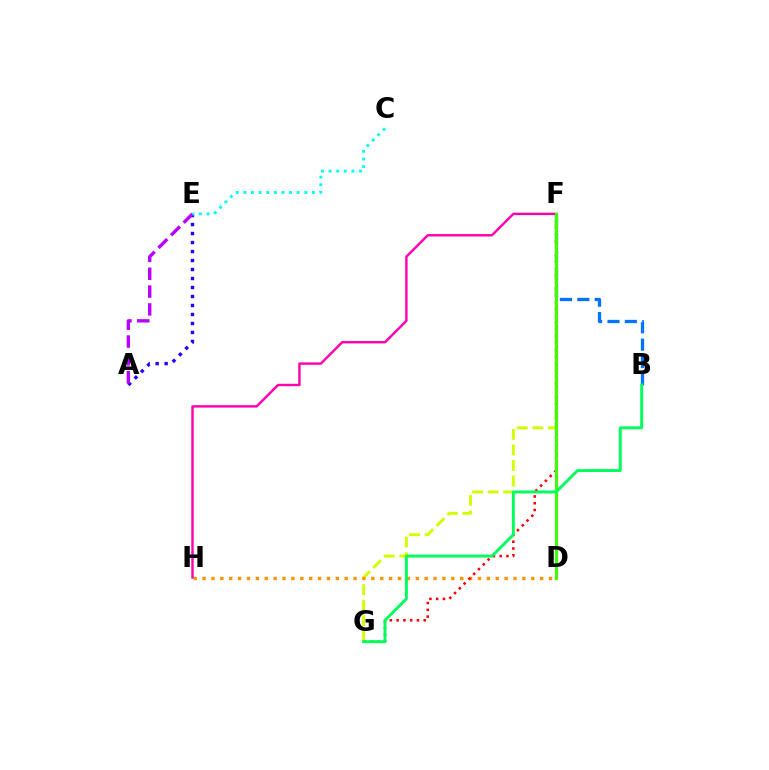{('F', 'G'): [{'color': '#d1ff00', 'line_style': 'dashed', 'thickness': 2.11}, {'color': '#ff0000', 'line_style': 'dotted', 'thickness': 1.84}], ('A', 'E'): [{'color': '#2500ff', 'line_style': 'dotted', 'thickness': 2.44}, {'color': '#b900ff', 'line_style': 'dashed', 'thickness': 2.42}], ('B', 'F'): [{'color': '#0074ff', 'line_style': 'dashed', 'thickness': 2.36}], ('D', 'H'): [{'color': '#ff9400', 'line_style': 'dotted', 'thickness': 2.41}], ('F', 'H'): [{'color': '#ff00ac', 'line_style': 'solid', 'thickness': 1.74}], ('D', 'F'): [{'color': '#3dff00', 'line_style': 'solid', 'thickness': 2.21}], ('C', 'E'): [{'color': '#00fff6', 'line_style': 'dotted', 'thickness': 2.07}], ('B', 'G'): [{'color': '#00ff5c', 'line_style': 'solid', 'thickness': 2.12}]}